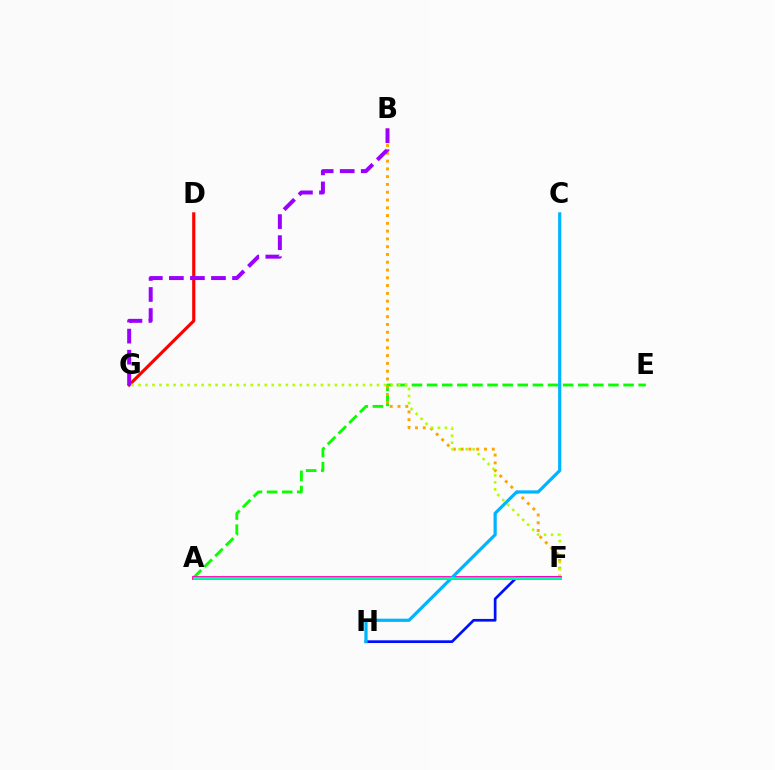{('D', 'G'): [{'color': '#ff0000', 'line_style': 'solid', 'thickness': 2.28}], ('A', 'E'): [{'color': '#08ff00', 'line_style': 'dashed', 'thickness': 2.05}], ('B', 'F'): [{'color': '#ffa500', 'line_style': 'dotted', 'thickness': 2.11}], ('F', 'G'): [{'color': '#b3ff00', 'line_style': 'dotted', 'thickness': 1.91}], ('F', 'H'): [{'color': '#0010ff', 'line_style': 'solid', 'thickness': 1.95}], ('A', 'F'): [{'color': '#ff00bd', 'line_style': 'solid', 'thickness': 2.75}, {'color': '#00ff9d', 'line_style': 'solid', 'thickness': 1.93}], ('C', 'H'): [{'color': '#00b5ff', 'line_style': 'solid', 'thickness': 2.32}], ('B', 'G'): [{'color': '#9b00ff', 'line_style': 'dashed', 'thickness': 2.86}]}